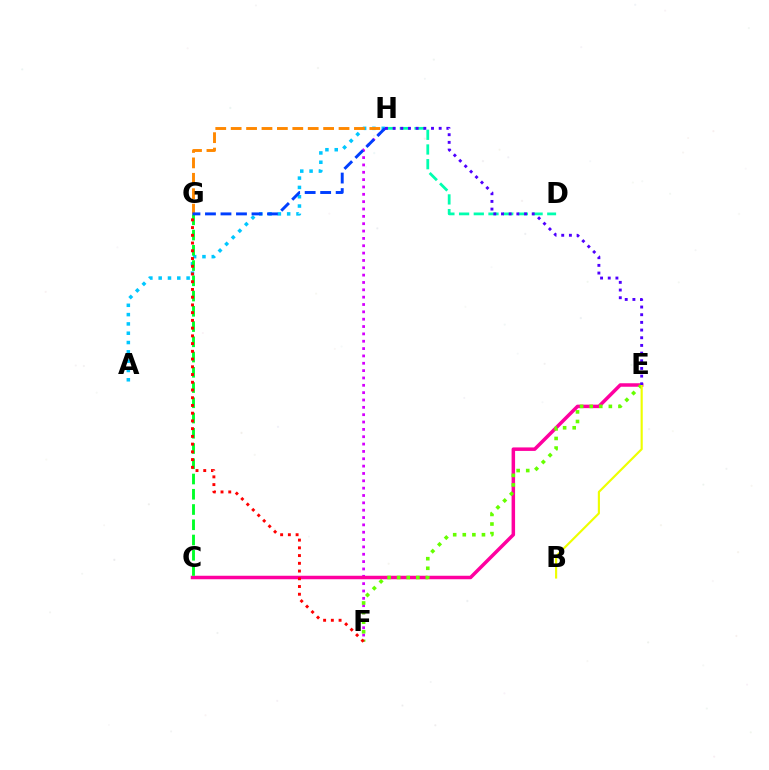{('D', 'H'): [{'color': '#00ffaf', 'line_style': 'dashed', 'thickness': 2.0}], ('F', 'H'): [{'color': '#d600ff', 'line_style': 'dotted', 'thickness': 2.0}], ('A', 'H'): [{'color': '#00c7ff', 'line_style': 'dotted', 'thickness': 2.53}], ('G', 'H'): [{'color': '#ff8800', 'line_style': 'dashed', 'thickness': 2.09}, {'color': '#003fff', 'line_style': 'dashed', 'thickness': 2.11}], ('C', 'E'): [{'color': '#ff00a0', 'line_style': 'solid', 'thickness': 2.52}], ('C', 'G'): [{'color': '#00ff27', 'line_style': 'dashed', 'thickness': 2.07}], ('E', 'F'): [{'color': '#66ff00', 'line_style': 'dotted', 'thickness': 2.61}], ('B', 'E'): [{'color': '#eeff00', 'line_style': 'solid', 'thickness': 1.55}], ('F', 'G'): [{'color': '#ff0000', 'line_style': 'dotted', 'thickness': 2.1}], ('E', 'H'): [{'color': '#4f00ff', 'line_style': 'dotted', 'thickness': 2.09}]}